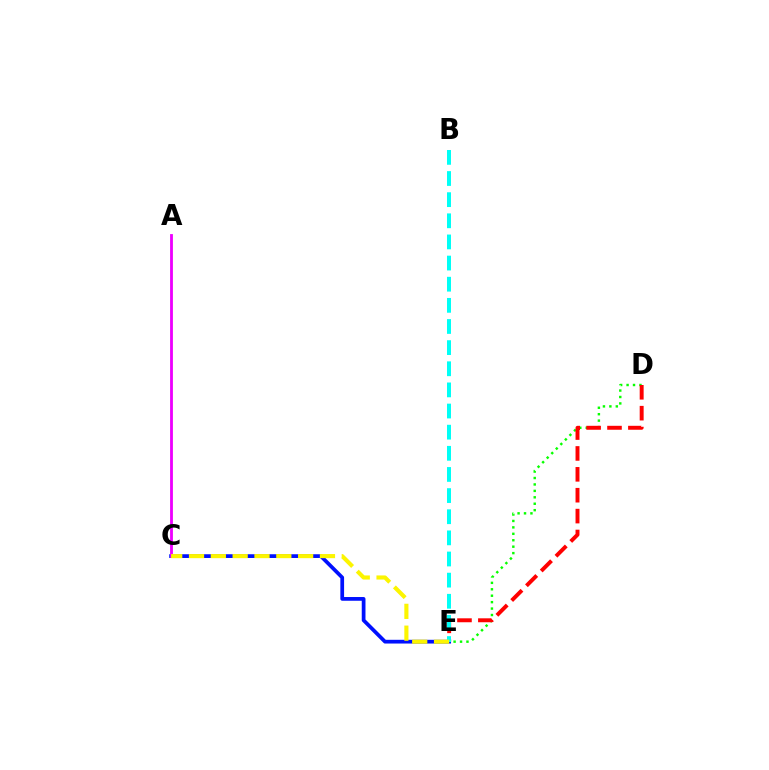{('D', 'E'): [{'color': '#08ff00', 'line_style': 'dotted', 'thickness': 1.75}, {'color': '#ff0000', 'line_style': 'dashed', 'thickness': 2.84}], ('C', 'E'): [{'color': '#0010ff', 'line_style': 'solid', 'thickness': 2.69}, {'color': '#fcf500', 'line_style': 'dashed', 'thickness': 2.96}], ('A', 'C'): [{'color': '#ee00ff', 'line_style': 'solid', 'thickness': 2.03}], ('B', 'E'): [{'color': '#00fff6', 'line_style': 'dashed', 'thickness': 2.87}]}